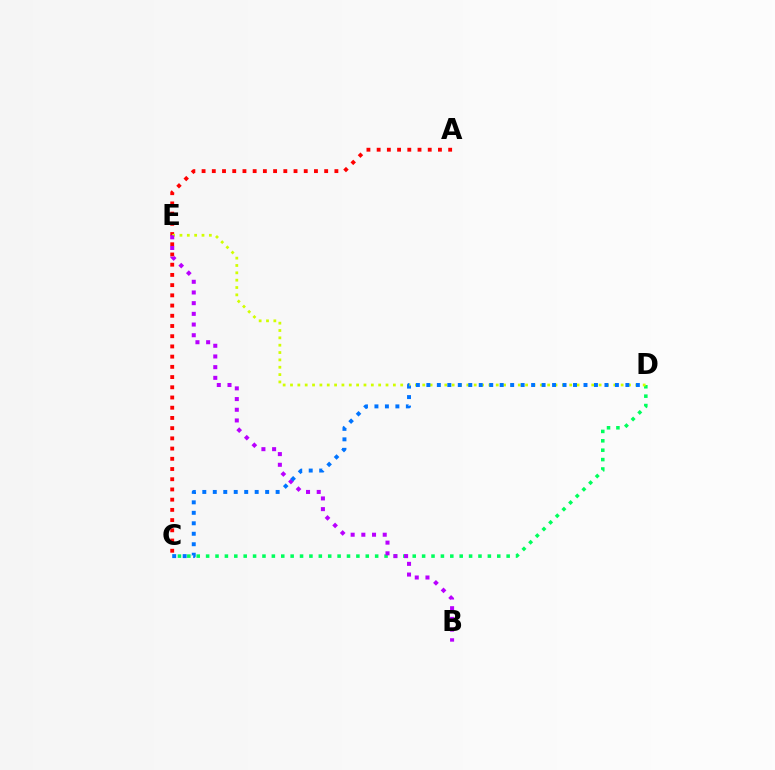{('A', 'C'): [{'color': '#ff0000', 'line_style': 'dotted', 'thickness': 2.78}], ('C', 'D'): [{'color': '#00ff5c', 'line_style': 'dotted', 'thickness': 2.55}, {'color': '#0074ff', 'line_style': 'dotted', 'thickness': 2.85}], ('D', 'E'): [{'color': '#d1ff00', 'line_style': 'dotted', 'thickness': 2.0}], ('B', 'E'): [{'color': '#b900ff', 'line_style': 'dotted', 'thickness': 2.9}]}